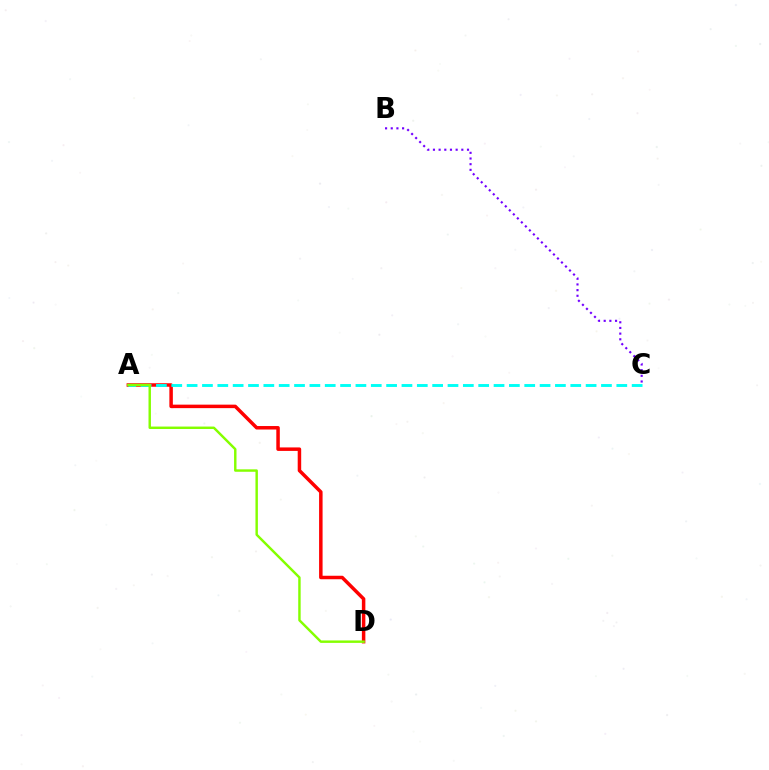{('B', 'C'): [{'color': '#7200ff', 'line_style': 'dotted', 'thickness': 1.54}], ('A', 'D'): [{'color': '#ff0000', 'line_style': 'solid', 'thickness': 2.51}, {'color': '#84ff00', 'line_style': 'solid', 'thickness': 1.75}], ('A', 'C'): [{'color': '#00fff6', 'line_style': 'dashed', 'thickness': 2.08}]}